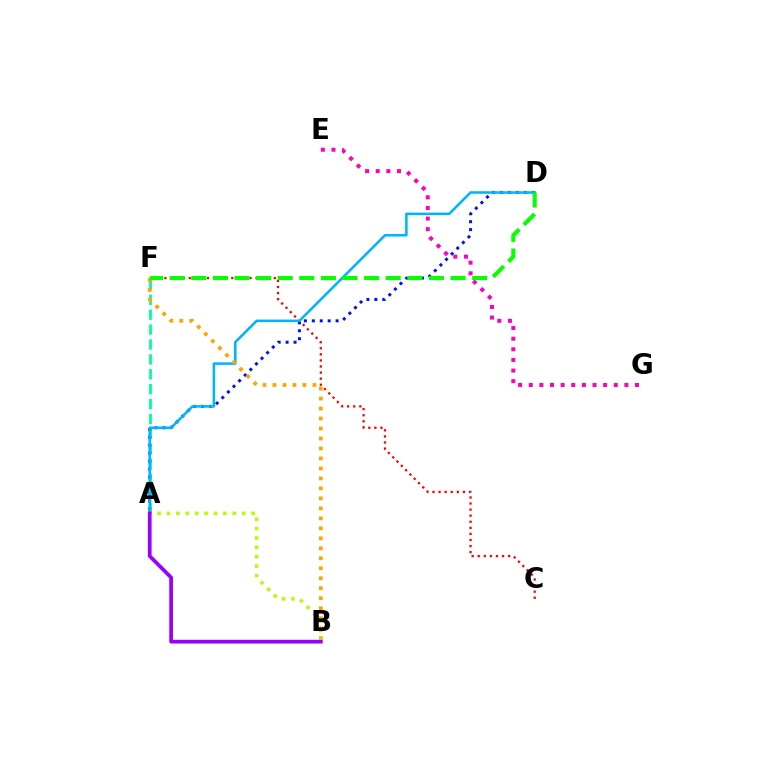{('C', 'F'): [{'color': '#ff0000', 'line_style': 'dotted', 'thickness': 1.65}], ('A', 'F'): [{'color': '#00ff9d', 'line_style': 'dashed', 'thickness': 2.02}], ('E', 'G'): [{'color': '#ff00bd', 'line_style': 'dotted', 'thickness': 2.89}], ('A', 'D'): [{'color': '#0010ff', 'line_style': 'dotted', 'thickness': 2.16}, {'color': '#00b5ff', 'line_style': 'solid', 'thickness': 1.84}], ('B', 'F'): [{'color': '#ffa500', 'line_style': 'dotted', 'thickness': 2.71}], ('A', 'B'): [{'color': '#b3ff00', 'line_style': 'dotted', 'thickness': 2.55}, {'color': '#9b00ff', 'line_style': 'solid', 'thickness': 2.69}], ('D', 'F'): [{'color': '#08ff00', 'line_style': 'dashed', 'thickness': 2.94}]}